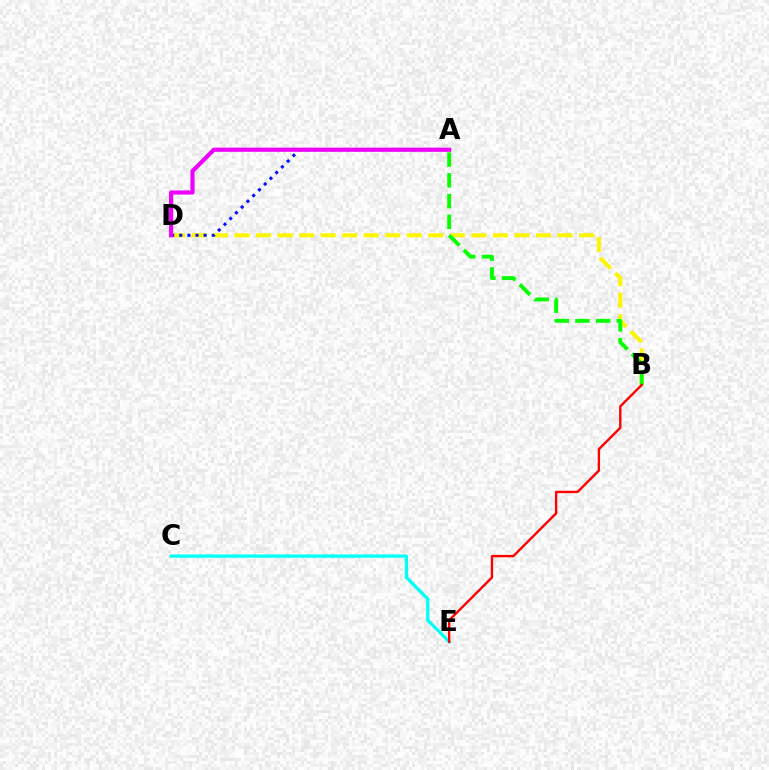{('B', 'D'): [{'color': '#fcf500', 'line_style': 'dashed', 'thickness': 2.93}], ('A', 'D'): [{'color': '#0010ff', 'line_style': 'dotted', 'thickness': 2.21}, {'color': '#ee00ff', 'line_style': 'solid', 'thickness': 3.0}], ('A', 'B'): [{'color': '#08ff00', 'line_style': 'dashed', 'thickness': 2.82}], ('C', 'E'): [{'color': '#00fff6', 'line_style': 'solid', 'thickness': 2.36}], ('B', 'E'): [{'color': '#ff0000', 'line_style': 'solid', 'thickness': 1.7}]}